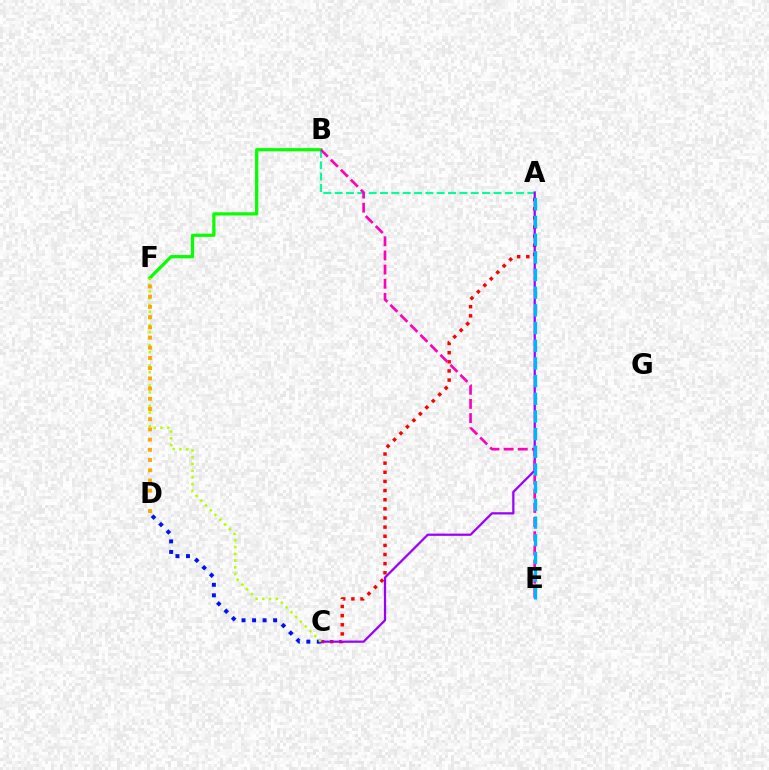{('B', 'F'): [{'color': '#08ff00', 'line_style': 'solid', 'thickness': 2.33}], ('A', 'B'): [{'color': '#00ff9d', 'line_style': 'dashed', 'thickness': 1.54}], ('A', 'C'): [{'color': '#ff0000', 'line_style': 'dotted', 'thickness': 2.48}, {'color': '#9b00ff', 'line_style': 'solid', 'thickness': 1.61}], ('C', 'D'): [{'color': '#0010ff', 'line_style': 'dotted', 'thickness': 2.86}], ('B', 'E'): [{'color': '#ff00bd', 'line_style': 'dashed', 'thickness': 1.92}], ('C', 'F'): [{'color': '#b3ff00', 'line_style': 'dotted', 'thickness': 1.83}], ('D', 'F'): [{'color': '#ffa500', 'line_style': 'dotted', 'thickness': 2.77}], ('A', 'E'): [{'color': '#00b5ff', 'line_style': 'dashed', 'thickness': 2.4}]}